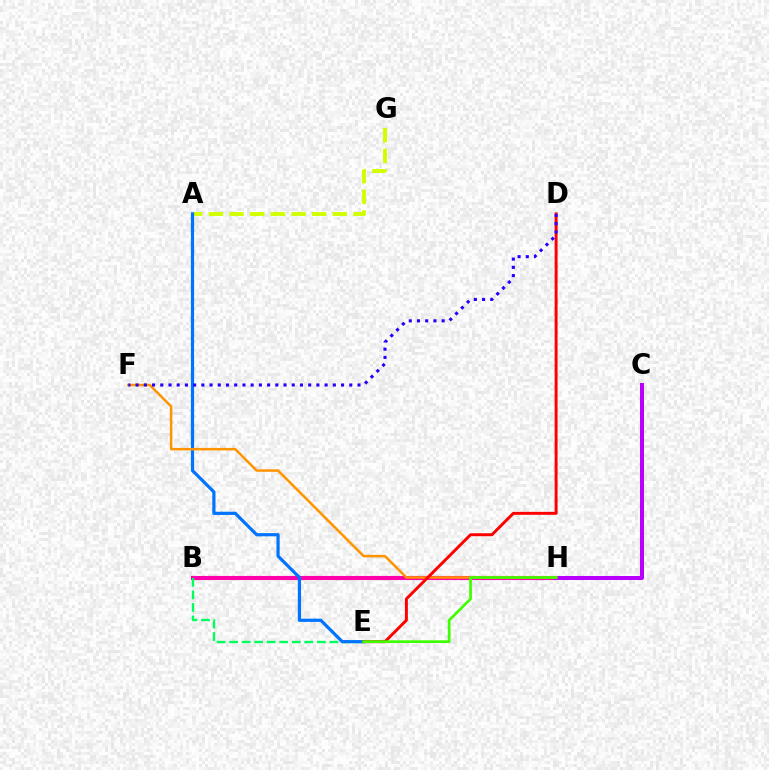{('B', 'H'): [{'color': '#00fff6', 'line_style': 'solid', 'thickness': 1.54}, {'color': '#ff00ac', 'line_style': 'solid', 'thickness': 2.95}], ('C', 'H'): [{'color': '#b900ff', 'line_style': 'solid', 'thickness': 2.89}], ('B', 'E'): [{'color': '#00ff5c', 'line_style': 'dashed', 'thickness': 1.7}], ('A', 'G'): [{'color': '#d1ff00', 'line_style': 'dashed', 'thickness': 2.81}], ('A', 'E'): [{'color': '#0074ff', 'line_style': 'solid', 'thickness': 2.31}], ('F', 'H'): [{'color': '#ff9400', 'line_style': 'solid', 'thickness': 1.81}], ('D', 'E'): [{'color': '#ff0000', 'line_style': 'solid', 'thickness': 2.13}], ('D', 'F'): [{'color': '#2500ff', 'line_style': 'dotted', 'thickness': 2.23}], ('E', 'H'): [{'color': '#3dff00', 'line_style': 'solid', 'thickness': 1.94}]}